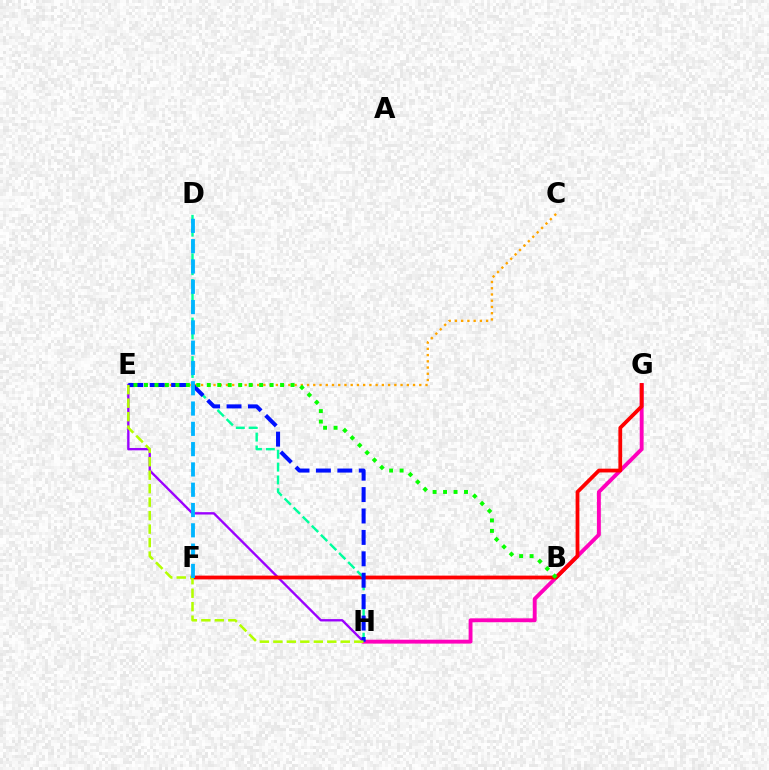{('E', 'H'): [{'color': '#9b00ff', 'line_style': 'solid', 'thickness': 1.69}, {'color': '#0010ff', 'line_style': 'dashed', 'thickness': 2.91}, {'color': '#b3ff00', 'line_style': 'dashed', 'thickness': 1.83}], ('G', 'H'): [{'color': '#ff00bd', 'line_style': 'solid', 'thickness': 2.79}], ('F', 'G'): [{'color': '#ff0000', 'line_style': 'solid', 'thickness': 2.72}], ('C', 'E'): [{'color': '#ffa500', 'line_style': 'dotted', 'thickness': 1.69}], ('D', 'H'): [{'color': '#00ff9d', 'line_style': 'dashed', 'thickness': 1.74}], ('B', 'E'): [{'color': '#08ff00', 'line_style': 'dotted', 'thickness': 2.84}], ('D', 'F'): [{'color': '#00b5ff', 'line_style': 'dashed', 'thickness': 2.76}]}